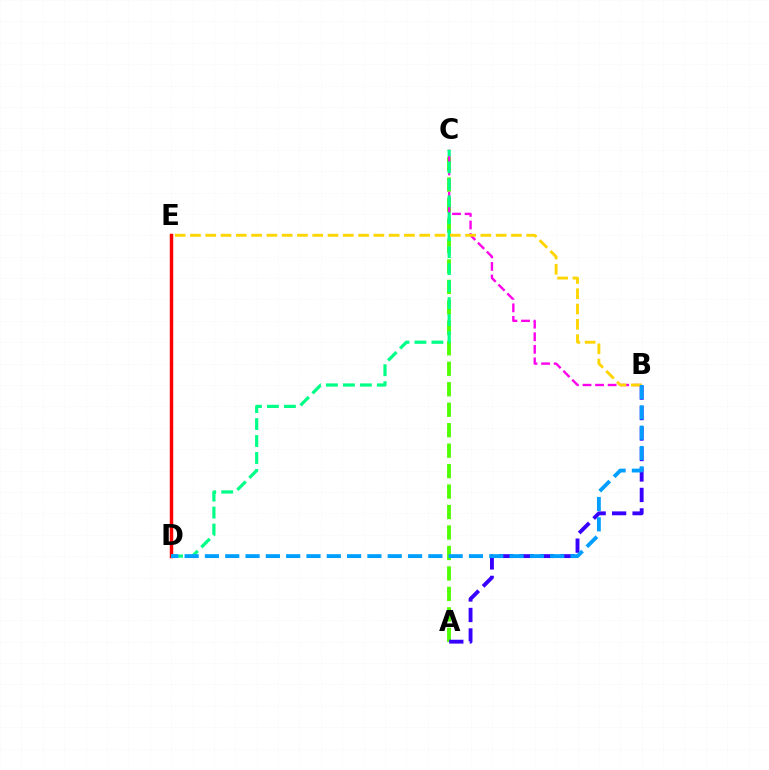{('A', 'C'): [{'color': '#4fff00', 'line_style': 'dashed', 'thickness': 2.78}], ('A', 'B'): [{'color': '#3700ff', 'line_style': 'dashed', 'thickness': 2.78}], ('D', 'E'): [{'color': '#ff0000', 'line_style': 'solid', 'thickness': 2.49}], ('B', 'C'): [{'color': '#ff00ed', 'line_style': 'dashed', 'thickness': 1.71}], ('C', 'D'): [{'color': '#00ff86', 'line_style': 'dashed', 'thickness': 2.3}], ('B', 'E'): [{'color': '#ffd500', 'line_style': 'dashed', 'thickness': 2.08}], ('B', 'D'): [{'color': '#009eff', 'line_style': 'dashed', 'thickness': 2.76}]}